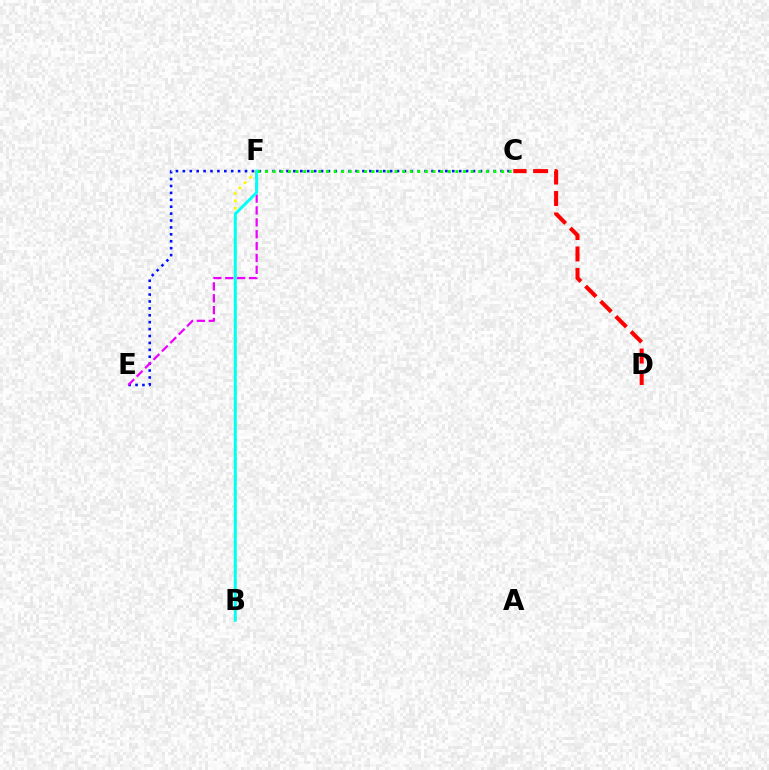{('C', 'D'): [{'color': '#ff0000', 'line_style': 'dashed', 'thickness': 2.91}], ('B', 'F'): [{'color': '#fcf500', 'line_style': 'dotted', 'thickness': 2.02}, {'color': '#00fff6', 'line_style': 'solid', 'thickness': 2.13}], ('C', 'E'): [{'color': '#0010ff', 'line_style': 'dotted', 'thickness': 1.88}], ('C', 'F'): [{'color': '#08ff00', 'line_style': 'dotted', 'thickness': 2.07}], ('E', 'F'): [{'color': '#ee00ff', 'line_style': 'dashed', 'thickness': 1.61}]}